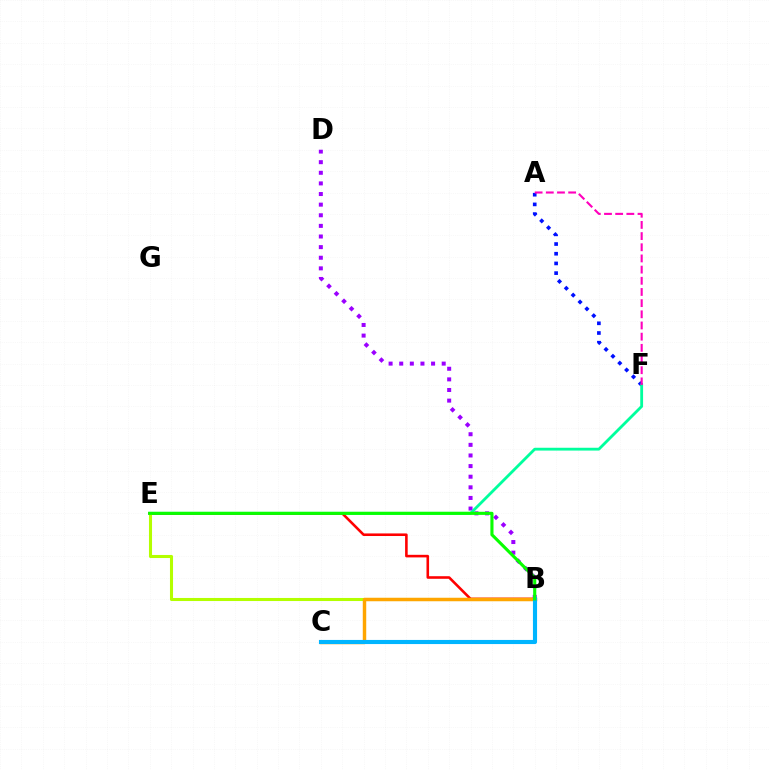{('B', 'D'): [{'color': '#9b00ff', 'line_style': 'dotted', 'thickness': 2.89}], ('A', 'F'): [{'color': '#0010ff', 'line_style': 'dotted', 'thickness': 2.64}, {'color': '#ff00bd', 'line_style': 'dashed', 'thickness': 1.52}], ('E', 'F'): [{'color': '#00ff9d', 'line_style': 'solid', 'thickness': 2.03}], ('B', 'E'): [{'color': '#ff0000', 'line_style': 'solid', 'thickness': 1.86}, {'color': '#b3ff00', 'line_style': 'solid', 'thickness': 2.21}, {'color': '#08ff00', 'line_style': 'solid', 'thickness': 2.24}], ('B', 'C'): [{'color': '#ffa500', 'line_style': 'solid', 'thickness': 2.48}, {'color': '#00b5ff', 'line_style': 'solid', 'thickness': 2.97}]}